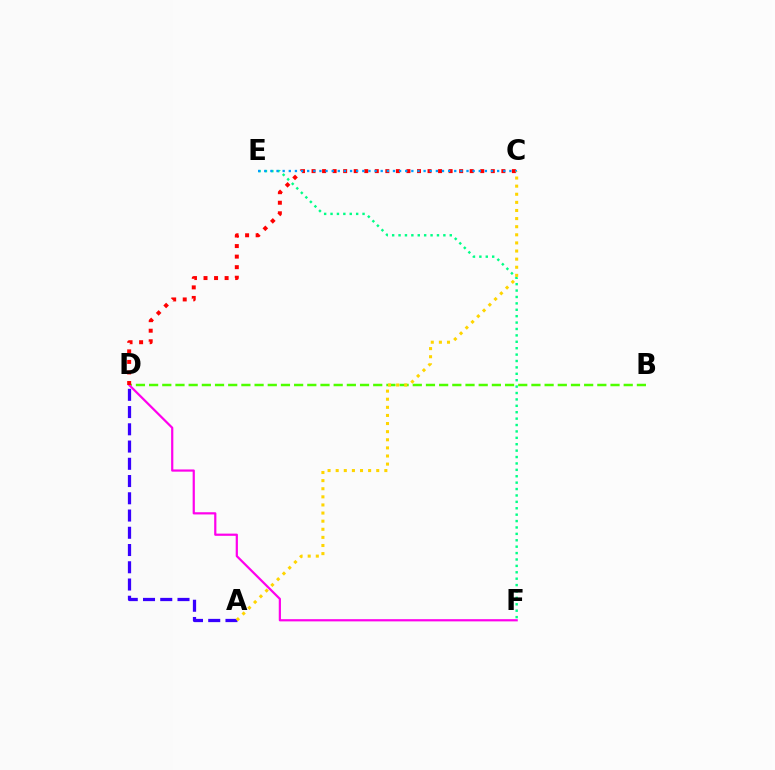{('B', 'D'): [{'color': '#4fff00', 'line_style': 'dashed', 'thickness': 1.79}], ('A', 'D'): [{'color': '#3700ff', 'line_style': 'dashed', 'thickness': 2.34}], ('E', 'F'): [{'color': '#00ff86', 'line_style': 'dotted', 'thickness': 1.74}], ('D', 'F'): [{'color': '#ff00ed', 'line_style': 'solid', 'thickness': 1.59}], ('C', 'D'): [{'color': '#ff0000', 'line_style': 'dotted', 'thickness': 2.87}], ('C', 'E'): [{'color': '#009eff', 'line_style': 'dotted', 'thickness': 1.66}], ('A', 'C'): [{'color': '#ffd500', 'line_style': 'dotted', 'thickness': 2.2}]}